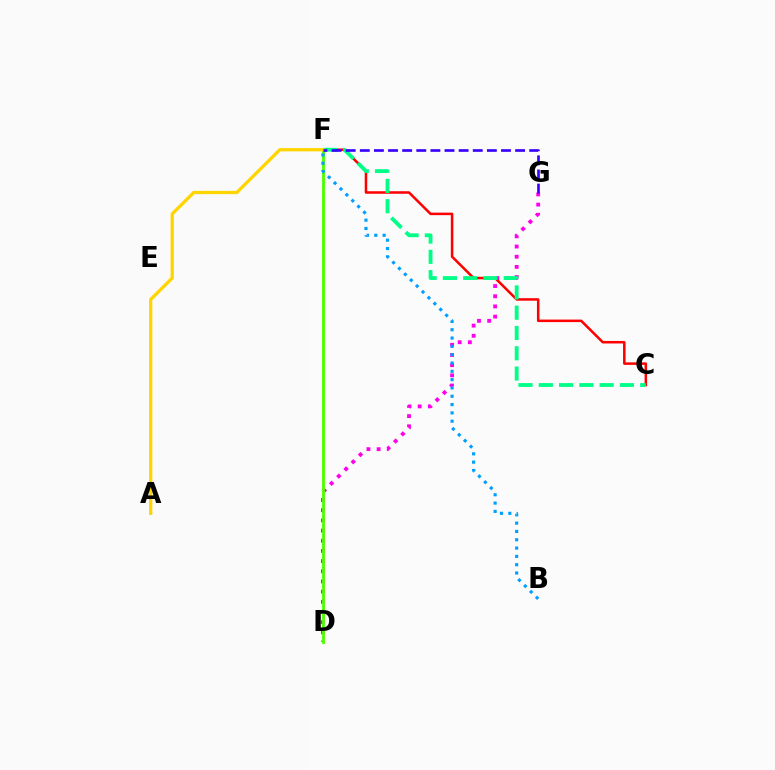{('D', 'G'): [{'color': '#ff00ed', 'line_style': 'dotted', 'thickness': 2.77}], ('C', 'F'): [{'color': '#ff0000', 'line_style': 'solid', 'thickness': 1.81}, {'color': '#00ff86', 'line_style': 'dashed', 'thickness': 2.76}], ('D', 'F'): [{'color': '#4fff00', 'line_style': 'solid', 'thickness': 2.07}], ('A', 'F'): [{'color': '#ffd500', 'line_style': 'solid', 'thickness': 2.36}], ('B', 'F'): [{'color': '#009eff', 'line_style': 'dotted', 'thickness': 2.26}], ('F', 'G'): [{'color': '#3700ff', 'line_style': 'dashed', 'thickness': 1.92}]}